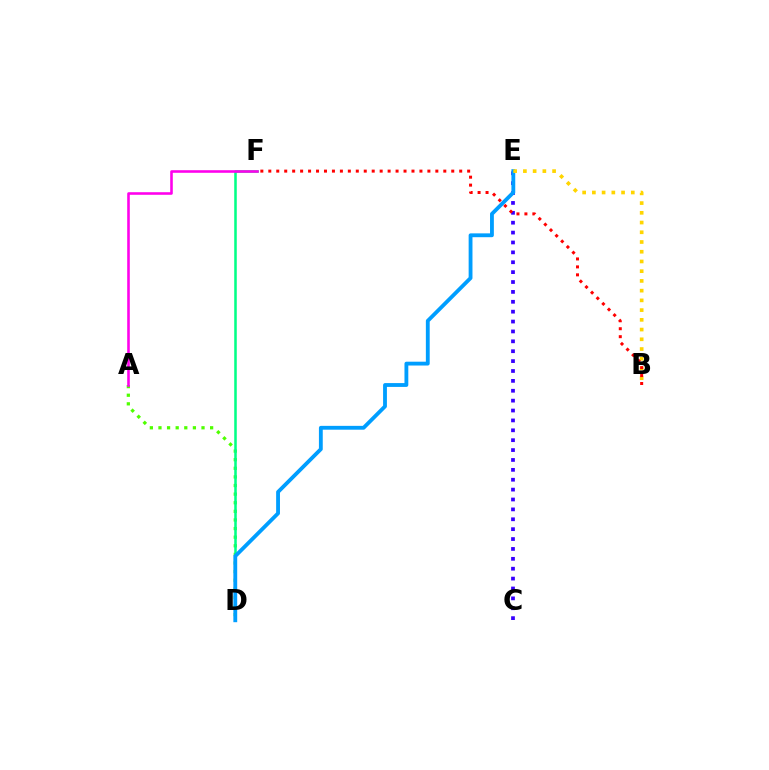{('A', 'D'): [{'color': '#4fff00', 'line_style': 'dotted', 'thickness': 2.34}], ('D', 'F'): [{'color': '#00ff86', 'line_style': 'solid', 'thickness': 1.83}], ('C', 'E'): [{'color': '#3700ff', 'line_style': 'dotted', 'thickness': 2.69}], ('D', 'E'): [{'color': '#009eff', 'line_style': 'solid', 'thickness': 2.76}], ('A', 'F'): [{'color': '#ff00ed', 'line_style': 'solid', 'thickness': 1.86}], ('B', 'E'): [{'color': '#ffd500', 'line_style': 'dotted', 'thickness': 2.64}], ('B', 'F'): [{'color': '#ff0000', 'line_style': 'dotted', 'thickness': 2.16}]}